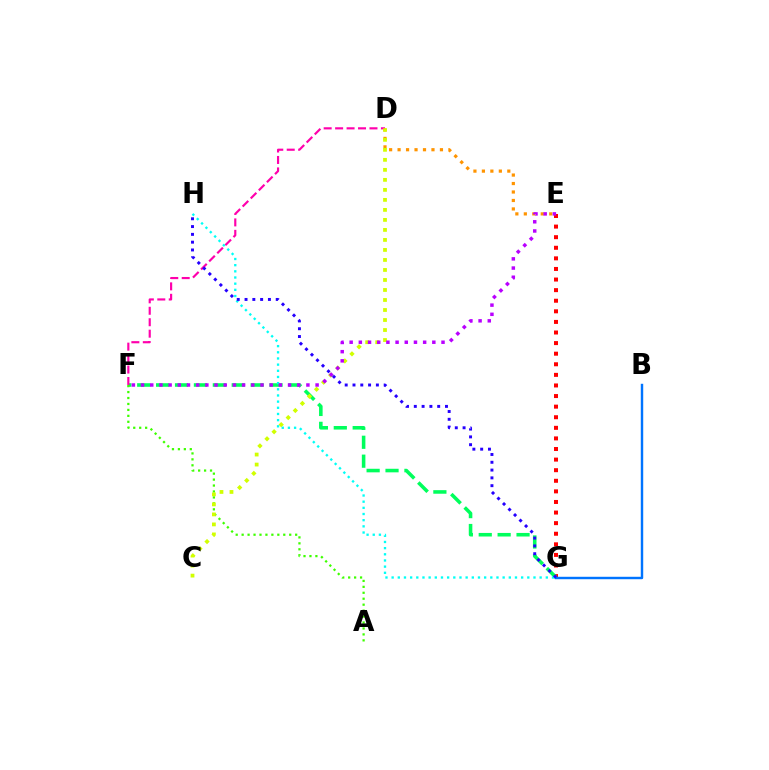{('E', 'G'): [{'color': '#ff0000', 'line_style': 'dotted', 'thickness': 2.88}], ('F', 'G'): [{'color': '#00ff5c', 'line_style': 'dashed', 'thickness': 2.57}], ('A', 'F'): [{'color': '#3dff00', 'line_style': 'dotted', 'thickness': 1.62}], ('D', 'F'): [{'color': '#ff00ac', 'line_style': 'dashed', 'thickness': 1.56}], ('D', 'E'): [{'color': '#ff9400', 'line_style': 'dotted', 'thickness': 2.3}], ('C', 'D'): [{'color': '#d1ff00', 'line_style': 'dotted', 'thickness': 2.72}], ('B', 'G'): [{'color': '#0074ff', 'line_style': 'solid', 'thickness': 1.75}], ('G', 'H'): [{'color': '#00fff6', 'line_style': 'dotted', 'thickness': 1.68}, {'color': '#2500ff', 'line_style': 'dotted', 'thickness': 2.12}], ('E', 'F'): [{'color': '#b900ff', 'line_style': 'dotted', 'thickness': 2.5}]}